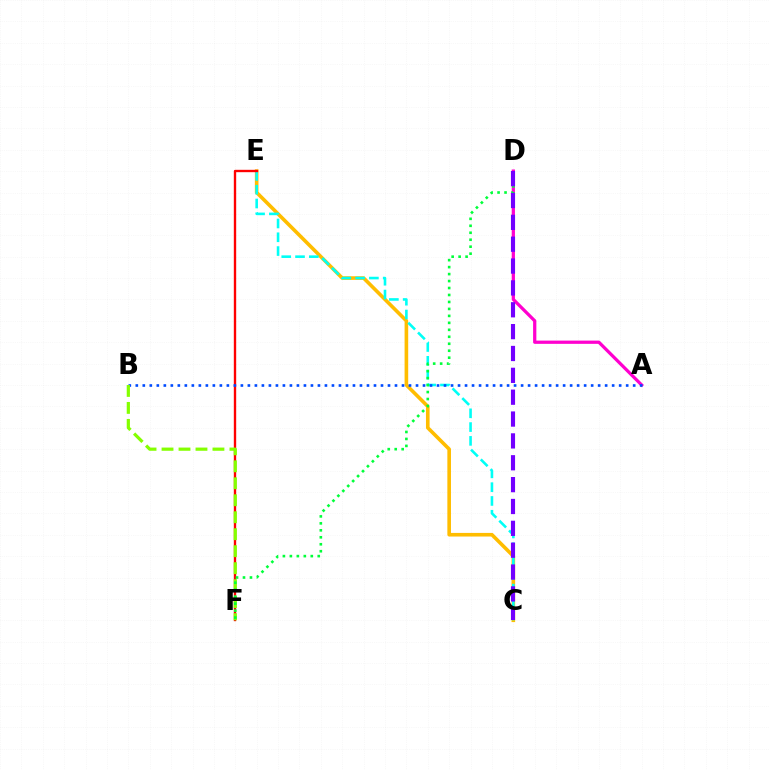{('C', 'E'): [{'color': '#ffbd00', 'line_style': 'solid', 'thickness': 2.6}, {'color': '#00fff6', 'line_style': 'dashed', 'thickness': 1.87}], ('A', 'D'): [{'color': '#ff00cf', 'line_style': 'solid', 'thickness': 2.34}], ('E', 'F'): [{'color': '#ff0000', 'line_style': 'solid', 'thickness': 1.71}], ('A', 'B'): [{'color': '#004bff', 'line_style': 'dotted', 'thickness': 1.9}], ('B', 'F'): [{'color': '#84ff00', 'line_style': 'dashed', 'thickness': 2.31}], ('D', 'F'): [{'color': '#00ff39', 'line_style': 'dotted', 'thickness': 1.89}], ('C', 'D'): [{'color': '#7200ff', 'line_style': 'dashed', 'thickness': 2.97}]}